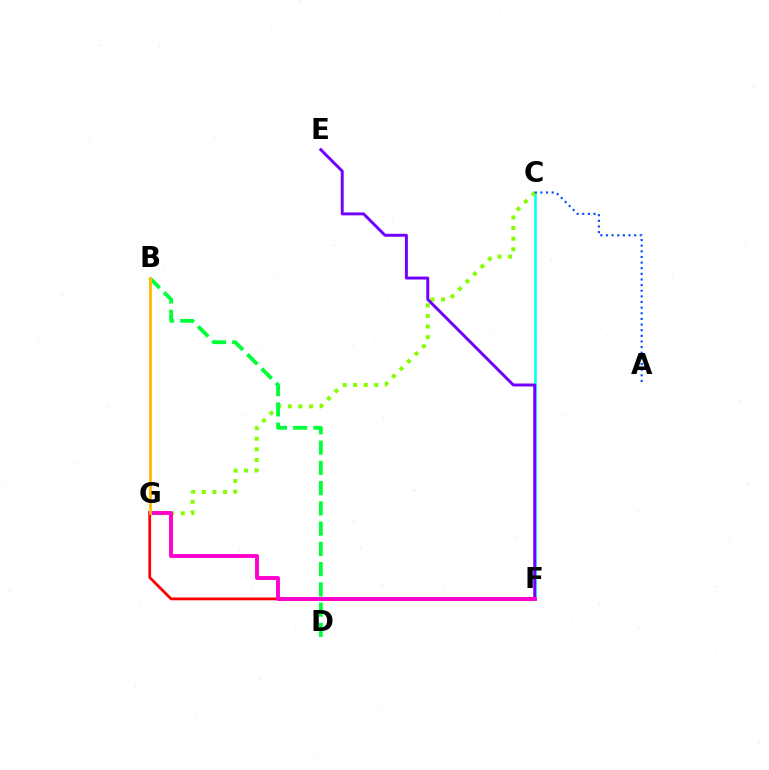{('C', 'F'): [{'color': '#00fff6', 'line_style': 'solid', 'thickness': 1.85}], ('C', 'G'): [{'color': '#84ff00', 'line_style': 'dotted', 'thickness': 2.88}], ('E', 'F'): [{'color': '#7200ff', 'line_style': 'solid', 'thickness': 2.12}], ('F', 'G'): [{'color': '#ff0000', 'line_style': 'solid', 'thickness': 1.99}, {'color': '#ff00cf', 'line_style': 'solid', 'thickness': 2.8}], ('A', 'C'): [{'color': '#004bff', 'line_style': 'dotted', 'thickness': 1.53}], ('B', 'D'): [{'color': '#00ff39', 'line_style': 'dashed', 'thickness': 2.75}], ('B', 'G'): [{'color': '#ffbd00', 'line_style': 'solid', 'thickness': 2.04}]}